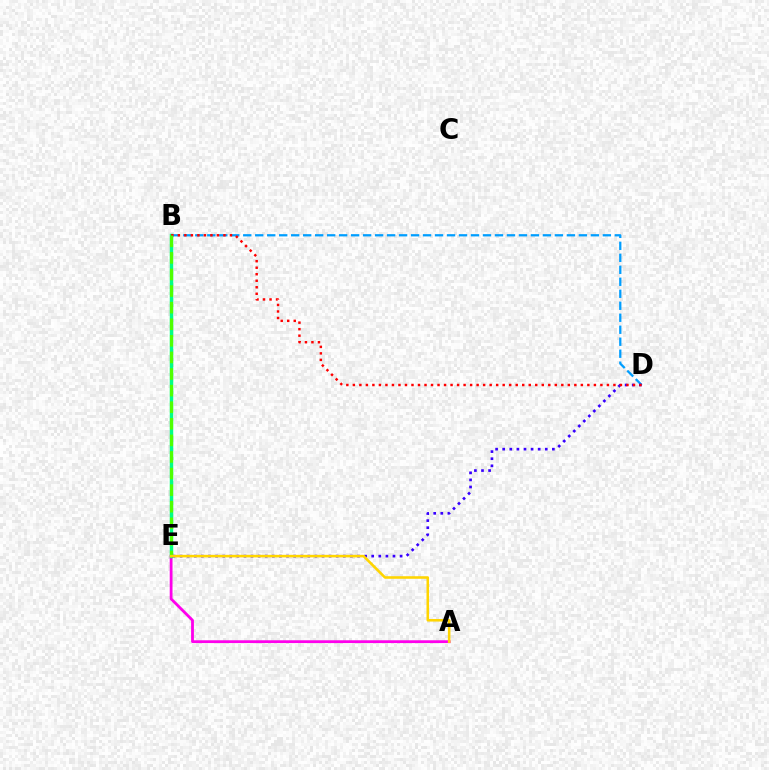{('A', 'E'): [{'color': '#ff00ed', 'line_style': 'solid', 'thickness': 2.01}, {'color': '#ffd500', 'line_style': 'solid', 'thickness': 1.85}], ('B', 'E'): [{'color': '#00ff86', 'line_style': 'solid', 'thickness': 2.49}, {'color': '#4fff00', 'line_style': 'dashed', 'thickness': 2.25}], ('B', 'D'): [{'color': '#009eff', 'line_style': 'dashed', 'thickness': 1.63}, {'color': '#ff0000', 'line_style': 'dotted', 'thickness': 1.77}], ('D', 'E'): [{'color': '#3700ff', 'line_style': 'dotted', 'thickness': 1.93}]}